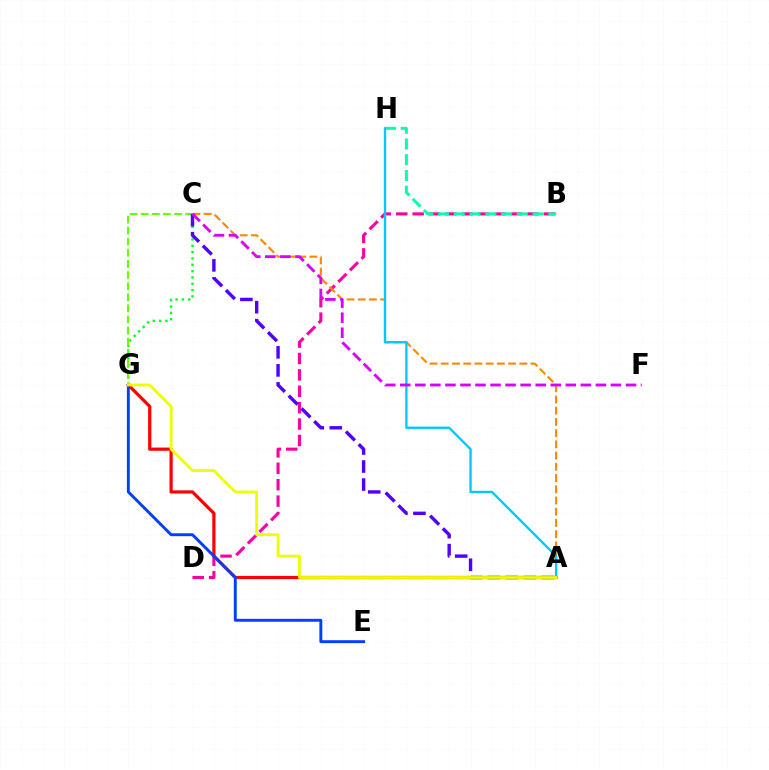{('B', 'D'): [{'color': '#ff00a0', 'line_style': 'dashed', 'thickness': 2.23}], ('A', 'C'): [{'color': '#ff8800', 'line_style': 'dashed', 'thickness': 1.52}, {'color': '#4f00ff', 'line_style': 'dashed', 'thickness': 2.45}], ('C', 'G'): [{'color': '#00ff27', 'line_style': 'dotted', 'thickness': 1.72}, {'color': '#66ff00', 'line_style': 'dashed', 'thickness': 1.51}], ('A', 'G'): [{'color': '#ff0000', 'line_style': 'solid', 'thickness': 2.3}, {'color': '#eeff00', 'line_style': 'solid', 'thickness': 2.04}], ('B', 'H'): [{'color': '#00ffaf', 'line_style': 'dashed', 'thickness': 2.14}], ('A', 'H'): [{'color': '#00c7ff', 'line_style': 'solid', 'thickness': 1.68}], ('E', 'G'): [{'color': '#003fff', 'line_style': 'solid', 'thickness': 2.09}], ('C', 'F'): [{'color': '#d600ff', 'line_style': 'dashed', 'thickness': 2.04}]}